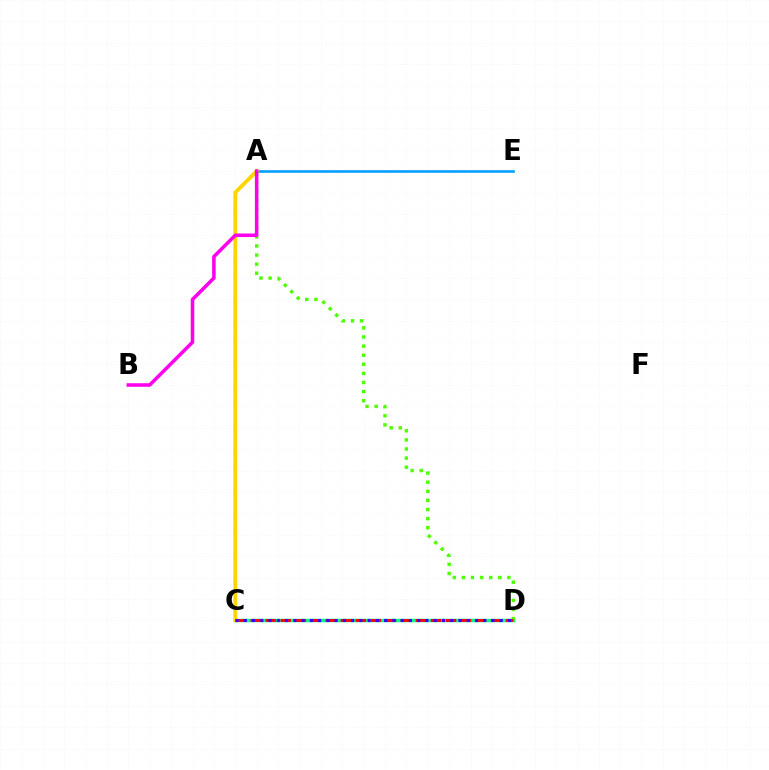{('C', 'D'): [{'color': '#00ff86', 'line_style': 'solid', 'thickness': 2.5}, {'color': '#ff0000', 'line_style': 'dashed', 'thickness': 2.04}, {'color': '#3700ff', 'line_style': 'dotted', 'thickness': 2.24}], ('A', 'E'): [{'color': '#009eff', 'line_style': 'solid', 'thickness': 1.88}], ('A', 'C'): [{'color': '#ffd500', 'line_style': 'solid', 'thickness': 2.78}], ('A', 'D'): [{'color': '#4fff00', 'line_style': 'dotted', 'thickness': 2.47}], ('A', 'B'): [{'color': '#ff00ed', 'line_style': 'solid', 'thickness': 2.55}]}